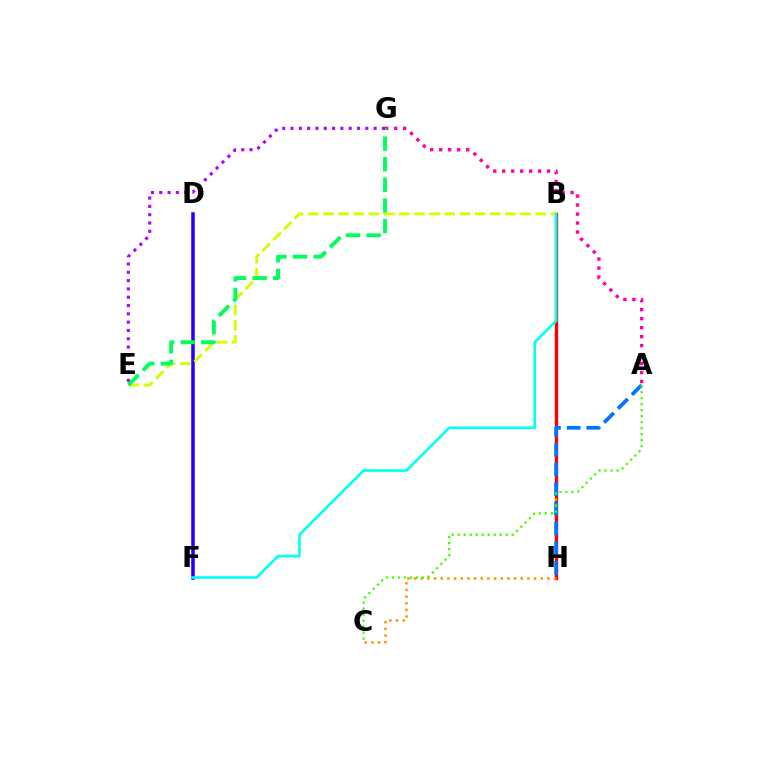{('B', 'H'): [{'color': '#ff0000', 'line_style': 'solid', 'thickness': 2.42}], ('A', 'H'): [{'color': '#0074ff', 'line_style': 'dashed', 'thickness': 2.68}], ('C', 'H'): [{'color': '#ff9400', 'line_style': 'dotted', 'thickness': 1.81}], ('A', 'G'): [{'color': '#ff00ac', 'line_style': 'dotted', 'thickness': 2.44}], ('A', 'C'): [{'color': '#3dff00', 'line_style': 'dotted', 'thickness': 1.63}], ('D', 'F'): [{'color': '#2500ff', 'line_style': 'solid', 'thickness': 2.54}], ('B', 'E'): [{'color': '#d1ff00', 'line_style': 'dashed', 'thickness': 2.06}], ('E', 'G'): [{'color': '#00ff5c', 'line_style': 'dashed', 'thickness': 2.8}, {'color': '#b900ff', 'line_style': 'dotted', 'thickness': 2.26}], ('B', 'F'): [{'color': '#00fff6', 'line_style': 'solid', 'thickness': 1.9}]}